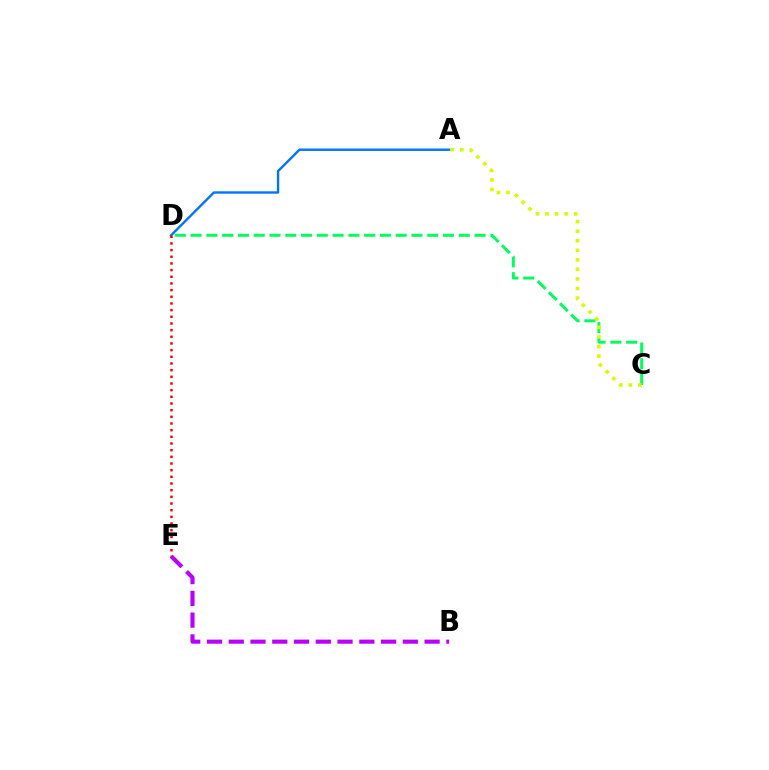{('C', 'D'): [{'color': '#00ff5c', 'line_style': 'dashed', 'thickness': 2.14}], ('B', 'E'): [{'color': '#b900ff', 'line_style': 'dashed', 'thickness': 2.96}], ('A', 'D'): [{'color': '#0074ff', 'line_style': 'solid', 'thickness': 1.72}], ('A', 'C'): [{'color': '#d1ff00', 'line_style': 'dotted', 'thickness': 2.6}], ('D', 'E'): [{'color': '#ff0000', 'line_style': 'dotted', 'thickness': 1.81}]}